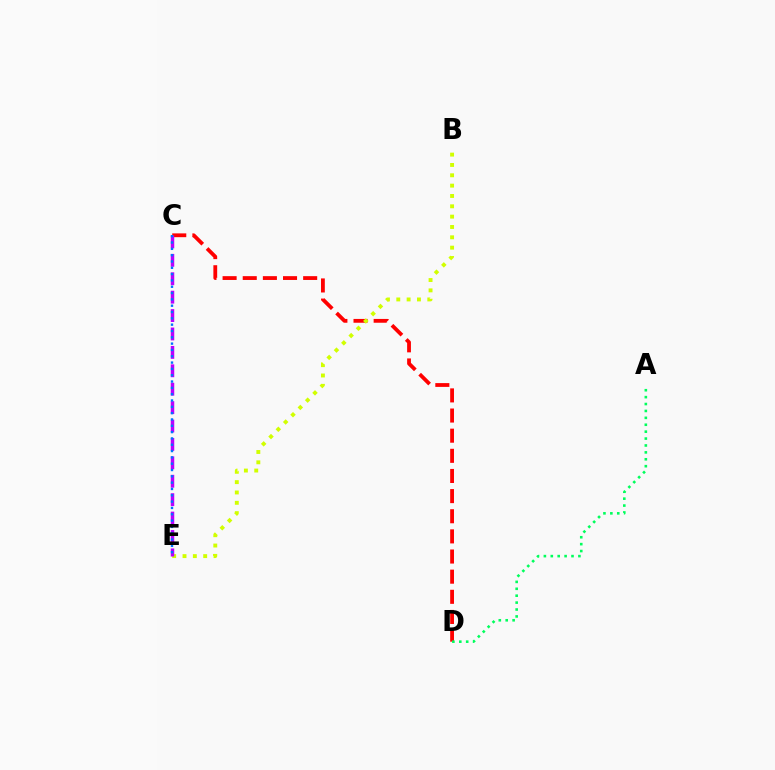{('C', 'D'): [{'color': '#ff0000', 'line_style': 'dashed', 'thickness': 2.74}], ('B', 'E'): [{'color': '#d1ff00', 'line_style': 'dotted', 'thickness': 2.81}], ('A', 'D'): [{'color': '#00ff5c', 'line_style': 'dotted', 'thickness': 1.88}], ('C', 'E'): [{'color': '#b900ff', 'line_style': 'dashed', 'thickness': 2.5}, {'color': '#0074ff', 'line_style': 'dotted', 'thickness': 1.72}]}